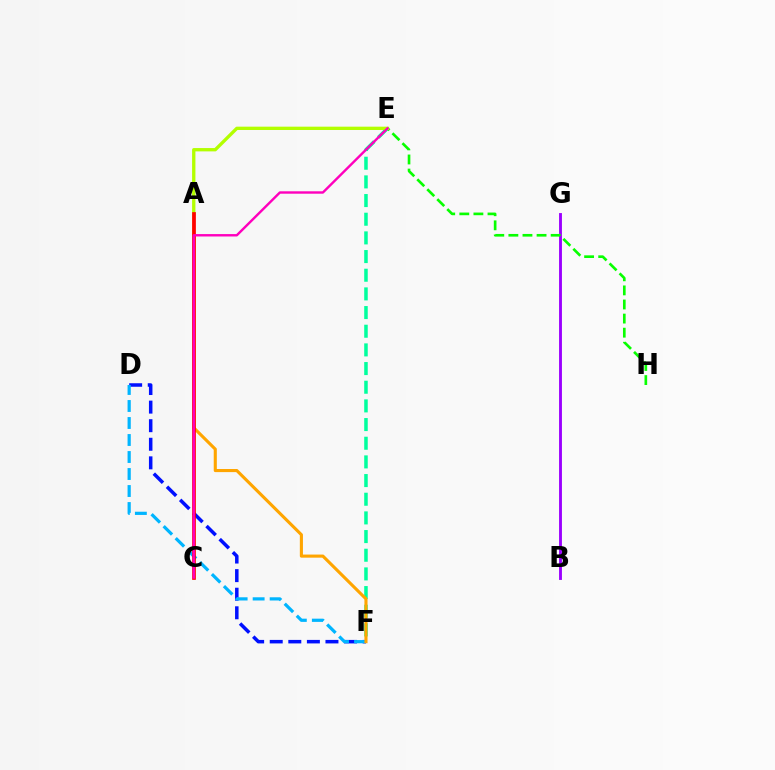{('E', 'F'): [{'color': '#00ff9d', 'line_style': 'dashed', 'thickness': 2.54}], ('D', 'F'): [{'color': '#0010ff', 'line_style': 'dashed', 'thickness': 2.52}, {'color': '#00b5ff', 'line_style': 'dashed', 'thickness': 2.31}], ('B', 'G'): [{'color': '#9b00ff', 'line_style': 'solid', 'thickness': 2.07}], ('A', 'F'): [{'color': '#ffa500', 'line_style': 'solid', 'thickness': 2.23}], ('E', 'H'): [{'color': '#08ff00', 'line_style': 'dashed', 'thickness': 1.91}], ('A', 'E'): [{'color': '#b3ff00', 'line_style': 'solid', 'thickness': 2.39}], ('A', 'C'): [{'color': '#ff0000', 'line_style': 'solid', 'thickness': 2.65}], ('C', 'E'): [{'color': '#ff00bd', 'line_style': 'solid', 'thickness': 1.73}]}